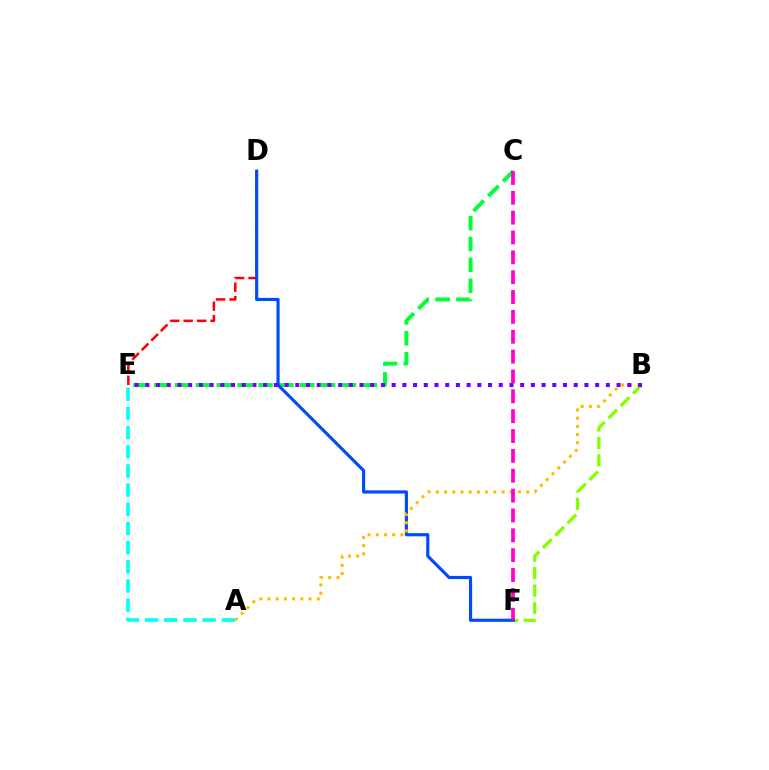{('D', 'E'): [{'color': '#ff0000', 'line_style': 'dashed', 'thickness': 1.83}], ('B', 'F'): [{'color': '#84ff00', 'line_style': 'dashed', 'thickness': 2.37}], ('C', 'E'): [{'color': '#00ff39', 'line_style': 'dashed', 'thickness': 2.83}], ('D', 'F'): [{'color': '#004bff', 'line_style': 'solid', 'thickness': 2.27}], ('A', 'B'): [{'color': '#ffbd00', 'line_style': 'dotted', 'thickness': 2.23}], ('B', 'E'): [{'color': '#7200ff', 'line_style': 'dotted', 'thickness': 2.91}], ('C', 'F'): [{'color': '#ff00cf', 'line_style': 'dashed', 'thickness': 2.7}], ('A', 'E'): [{'color': '#00fff6', 'line_style': 'dashed', 'thickness': 2.61}]}